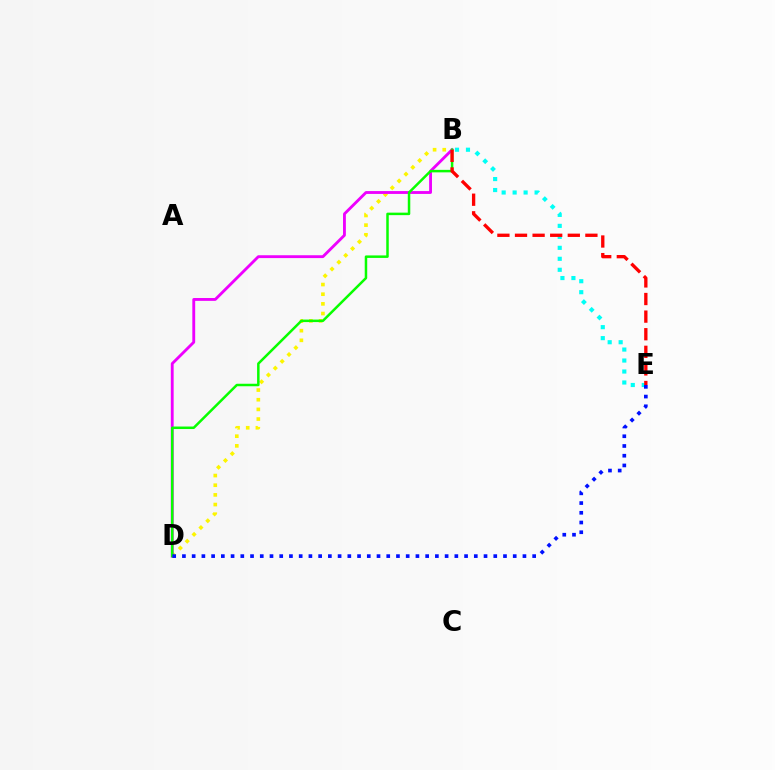{('B', 'D'): [{'color': '#fcf500', 'line_style': 'dotted', 'thickness': 2.63}, {'color': '#ee00ff', 'line_style': 'solid', 'thickness': 2.05}, {'color': '#08ff00', 'line_style': 'solid', 'thickness': 1.8}], ('B', 'E'): [{'color': '#00fff6', 'line_style': 'dotted', 'thickness': 2.98}, {'color': '#ff0000', 'line_style': 'dashed', 'thickness': 2.39}], ('D', 'E'): [{'color': '#0010ff', 'line_style': 'dotted', 'thickness': 2.64}]}